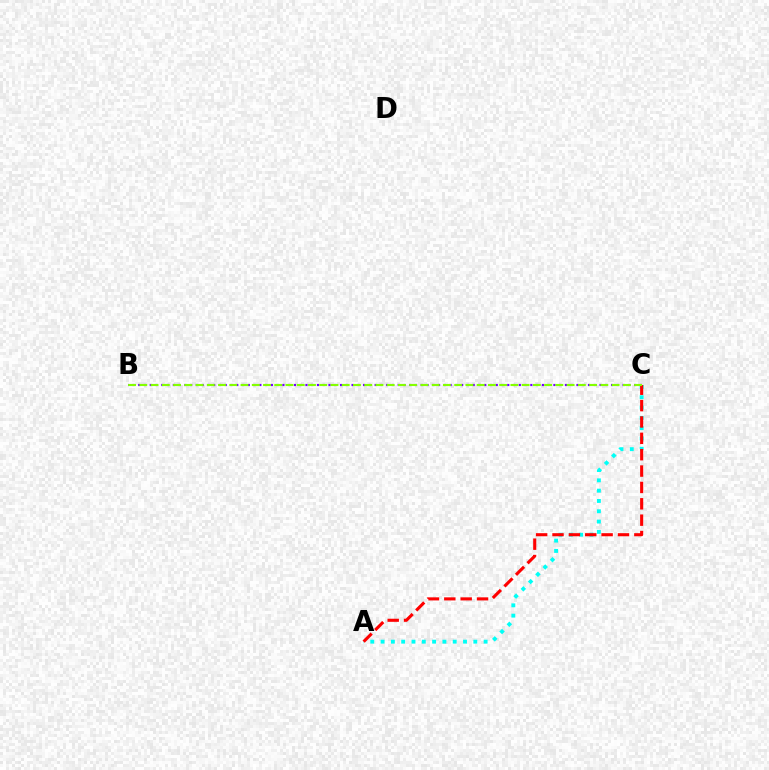{('B', 'C'): [{'color': '#7200ff', 'line_style': 'dotted', 'thickness': 1.57}, {'color': '#84ff00', 'line_style': 'dashed', 'thickness': 1.53}], ('A', 'C'): [{'color': '#00fff6', 'line_style': 'dotted', 'thickness': 2.8}, {'color': '#ff0000', 'line_style': 'dashed', 'thickness': 2.22}]}